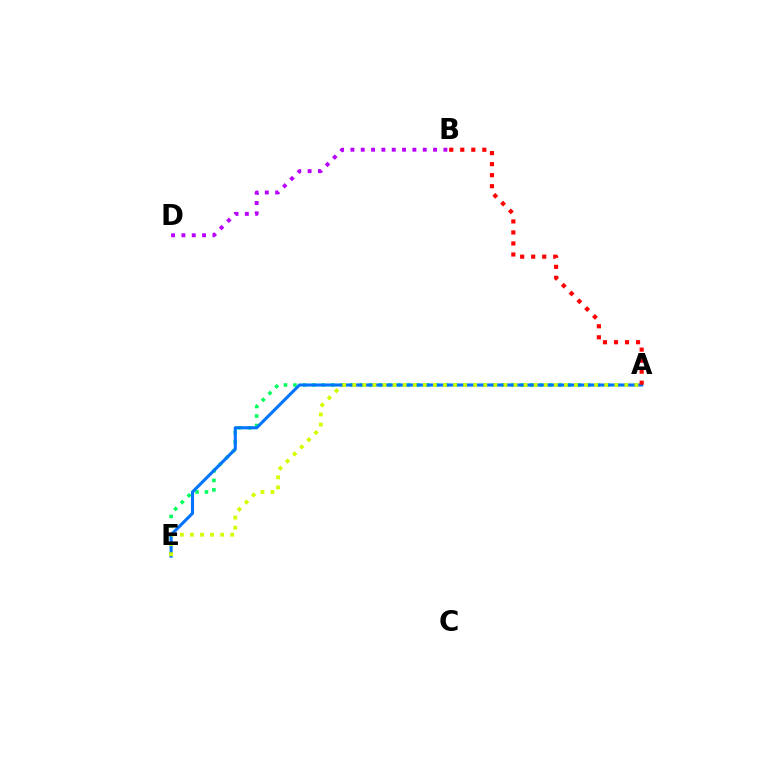{('A', 'E'): [{'color': '#00ff5c', 'line_style': 'dotted', 'thickness': 2.57}, {'color': '#0074ff', 'line_style': 'solid', 'thickness': 2.22}, {'color': '#d1ff00', 'line_style': 'dotted', 'thickness': 2.74}], ('A', 'B'): [{'color': '#ff0000', 'line_style': 'dotted', 'thickness': 2.99}], ('B', 'D'): [{'color': '#b900ff', 'line_style': 'dotted', 'thickness': 2.81}]}